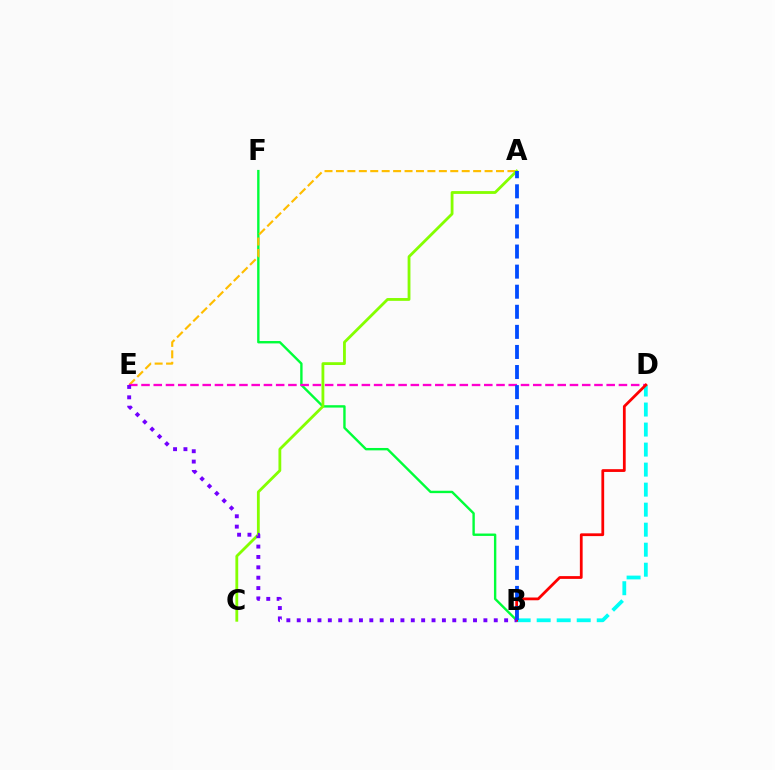{('B', 'F'): [{'color': '#00ff39', 'line_style': 'solid', 'thickness': 1.72}], ('A', 'E'): [{'color': '#ffbd00', 'line_style': 'dashed', 'thickness': 1.55}], ('B', 'D'): [{'color': '#00fff6', 'line_style': 'dashed', 'thickness': 2.72}, {'color': '#ff0000', 'line_style': 'solid', 'thickness': 1.99}], ('D', 'E'): [{'color': '#ff00cf', 'line_style': 'dashed', 'thickness': 1.66}], ('A', 'C'): [{'color': '#84ff00', 'line_style': 'solid', 'thickness': 2.02}], ('A', 'B'): [{'color': '#004bff', 'line_style': 'dashed', 'thickness': 2.73}], ('B', 'E'): [{'color': '#7200ff', 'line_style': 'dotted', 'thickness': 2.82}]}